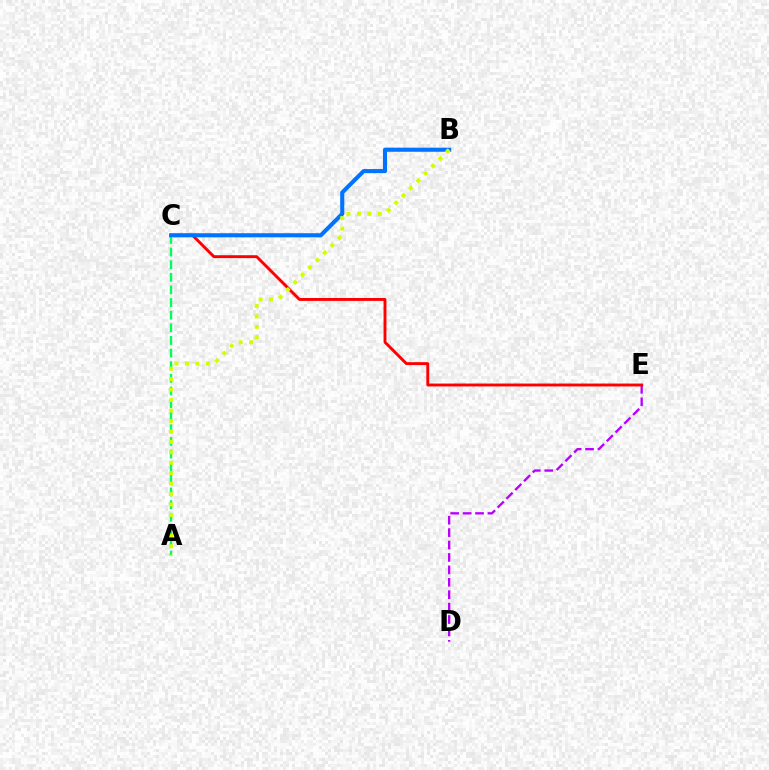{('A', 'C'): [{'color': '#00ff5c', 'line_style': 'dashed', 'thickness': 1.72}], ('D', 'E'): [{'color': '#b900ff', 'line_style': 'dashed', 'thickness': 1.69}], ('C', 'E'): [{'color': '#ff0000', 'line_style': 'solid', 'thickness': 2.09}], ('B', 'C'): [{'color': '#0074ff', 'line_style': 'solid', 'thickness': 2.95}], ('A', 'B'): [{'color': '#d1ff00', 'line_style': 'dotted', 'thickness': 2.84}]}